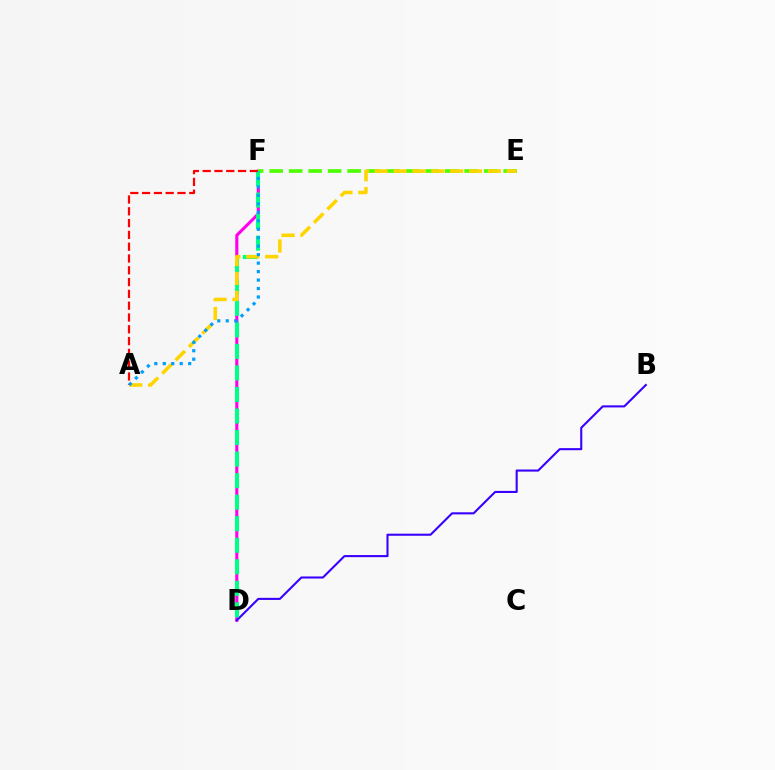{('D', 'F'): [{'color': '#ff00ed', 'line_style': 'solid', 'thickness': 2.23}, {'color': '#00ff86', 'line_style': 'dashed', 'thickness': 2.93}], ('E', 'F'): [{'color': '#4fff00', 'line_style': 'dashed', 'thickness': 2.65}], ('B', 'D'): [{'color': '#3700ff', 'line_style': 'solid', 'thickness': 1.5}], ('A', 'E'): [{'color': '#ffd500', 'line_style': 'dashed', 'thickness': 2.56}], ('A', 'F'): [{'color': '#ff0000', 'line_style': 'dashed', 'thickness': 1.6}, {'color': '#009eff', 'line_style': 'dotted', 'thickness': 2.3}]}